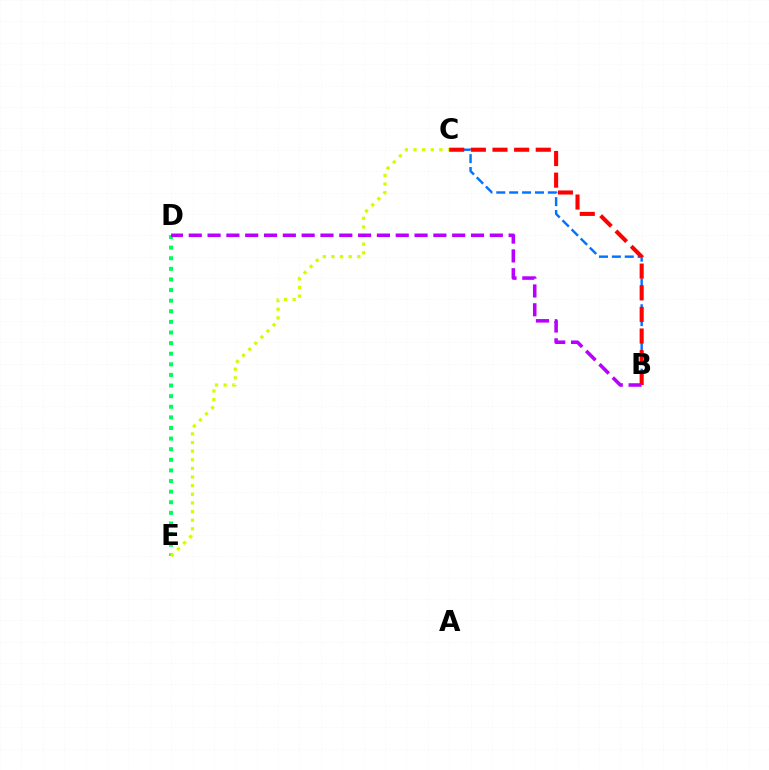{('D', 'E'): [{'color': '#00ff5c', 'line_style': 'dotted', 'thickness': 2.88}], ('B', 'C'): [{'color': '#0074ff', 'line_style': 'dashed', 'thickness': 1.75}, {'color': '#ff0000', 'line_style': 'dashed', 'thickness': 2.94}], ('C', 'E'): [{'color': '#d1ff00', 'line_style': 'dotted', 'thickness': 2.34}], ('B', 'D'): [{'color': '#b900ff', 'line_style': 'dashed', 'thickness': 2.56}]}